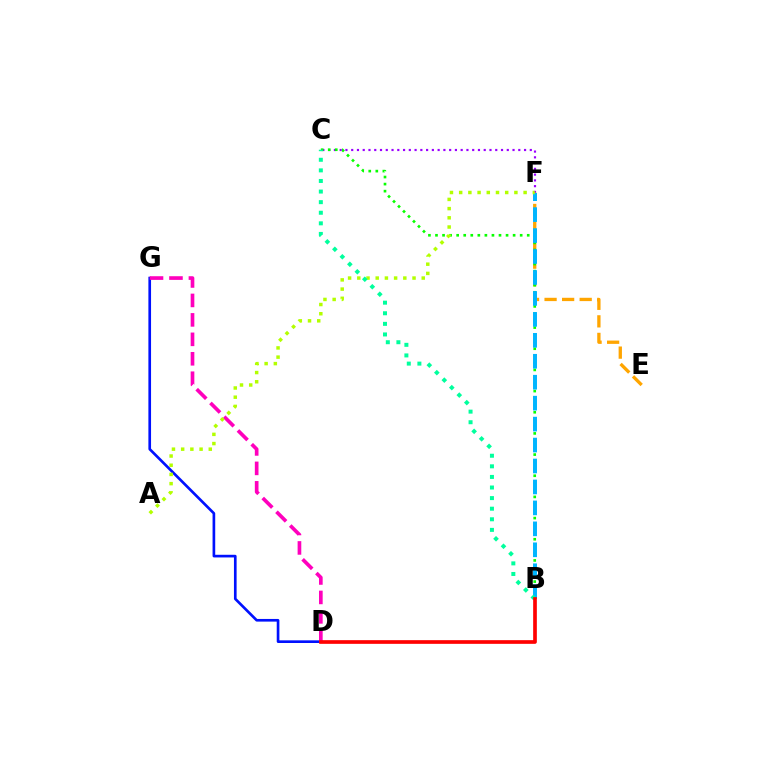{('C', 'F'): [{'color': '#9b00ff', 'line_style': 'dotted', 'thickness': 1.57}], ('E', 'F'): [{'color': '#ffa500', 'line_style': 'dashed', 'thickness': 2.38}], ('D', 'G'): [{'color': '#0010ff', 'line_style': 'solid', 'thickness': 1.92}, {'color': '#ff00bd', 'line_style': 'dashed', 'thickness': 2.64}], ('B', 'C'): [{'color': '#08ff00', 'line_style': 'dotted', 'thickness': 1.92}, {'color': '#00ff9d', 'line_style': 'dotted', 'thickness': 2.88}], ('B', 'F'): [{'color': '#00b5ff', 'line_style': 'dashed', 'thickness': 2.85}], ('A', 'F'): [{'color': '#b3ff00', 'line_style': 'dotted', 'thickness': 2.5}], ('B', 'D'): [{'color': '#ff0000', 'line_style': 'solid', 'thickness': 2.65}]}